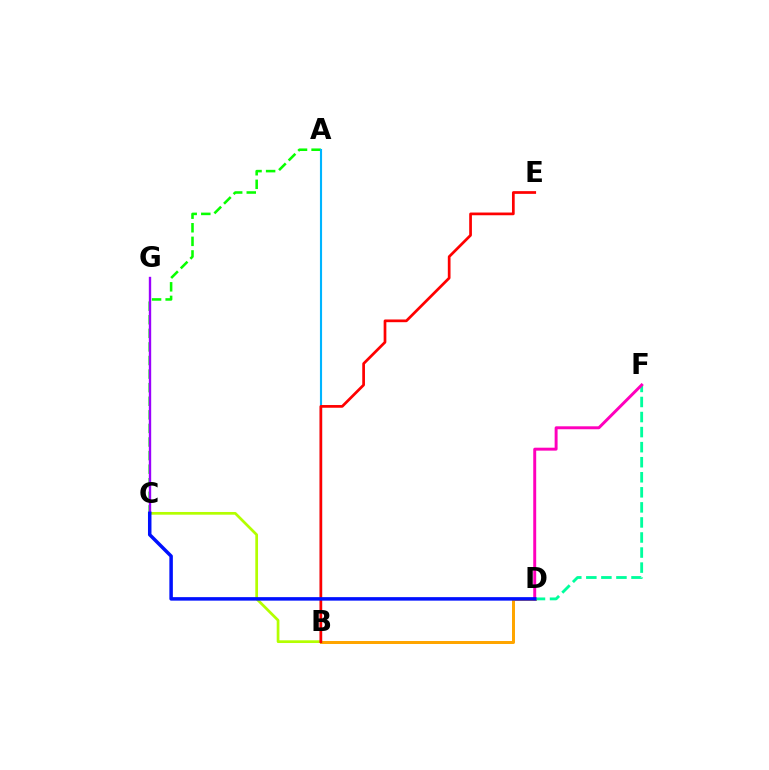{('B', 'D'): [{'color': '#ffa500', 'line_style': 'solid', 'thickness': 2.16}], ('B', 'C'): [{'color': '#b3ff00', 'line_style': 'solid', 'thickness': 1.95}], ('A', 'C'): [{'color': '#08ff00', 'line_style': 'dashed', 'thickness': 1.85}], ('D', 'F'): [{'color': '#00ff9d', 'line_style': 'dashed', 'thickness': 2.05}, {'color': '#ff00bd', 'line_style': 'solid', 'thickness': 2.12}], ('C', 'G'): [{'color': '#9b00ff', 'line_style': 'solid', 'thickness': 1.7}], ('A', 'B'): [{'color': '#00b5ff', 'line_style': 'solid', 'thickness': 1.54}], ('B', 'E'): [{'color': '#ff0000', 'line_style': 'solid', 'thickness': 1.95}], ('C', 'D'): [{'color': '#0010ff', 'line_style': 'solid', 'thickness': 2.52}]}